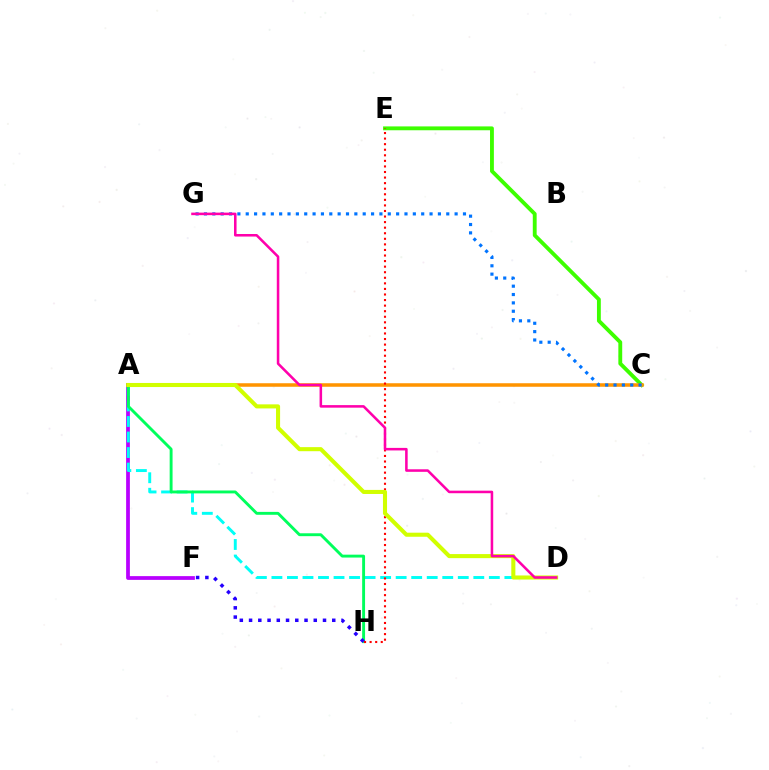{('C', 'E'): [{'color': '#3dff00', 'line_style': 'solid', 'thickness': 2.78}], ('A', 'F'): [{'color': '#b900ff', 'line_style': 'solid', 'thickness': 2.7}], ('A', 'C'): [{'color': '#ff9400', 'line_style': 'solid', 'thickness': 2.54}], ('A', 'D'): [{'color': '#00fff6', 'line_style': 'dashed', 'thickness': 2.11}, {'color': '#d1ff00', 'line_style': 'solid', 'thickness': 2.93}], ('A', 'H'): [{'color': '#00ff5c', 'line_style': 'solid', 'thickness': 2.08}], ('E', 'H'): [{'color': '#ff0000', 'line_style': 'dotted', 'thickness': 1.51}], ('F', 'H'): [{'color': '#2500ff', 'line_style': 'dotted', 'thickness': 2.51}], ('C', 'G'): [{'color': '#0074ff', 'line_style': 'dotted', 'thickness': 2.27}], ('D', 'G'): [{'color': '#ff00ac', 'line_style': 'solid', 'thickness': 1.83}]}